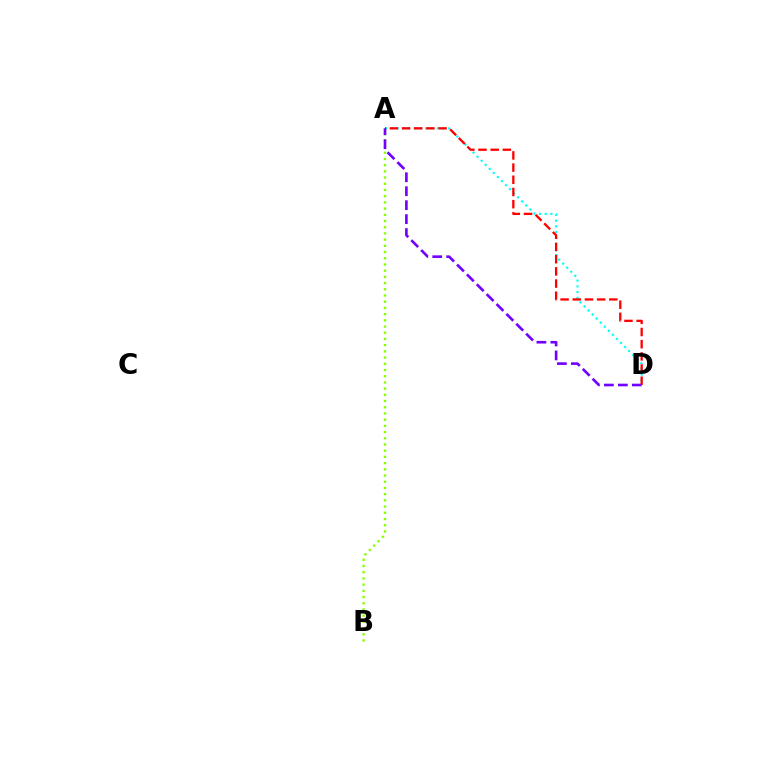{('A', 'B'): [{'color': '#84ff00', 'line_style': 'dotted', 'thickness': 1.69}], ('A', 'D'): [{'color': '#00fff6', 'line_style': 'dotted', 'thickness': 1.56}, {'color': '#ff0000', 'line_style': 'dashed', 'thickness': 1.66}, {'color': '#7200ff', 'line_style': 'dashed', 'thickness': 1.9}]}